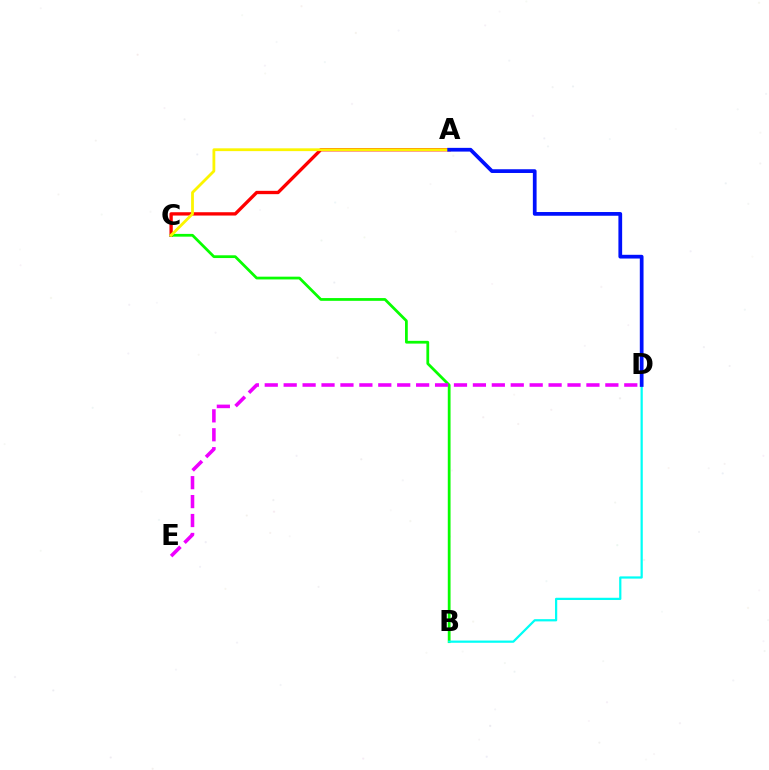{('A', 'C'): [{'color': '#ff0000', 'line_style': 'solid', 'thickness': 2.39}, {'color': '#fcf500', 'line_style': 'solid', 'thickness': 2.01}], ('B', 'C'): [{'color': '#08ff00', 'line_style': 'solid', 'thickness': 1.99}], ('B', 'D'): [{'color': '#00fff6', 'line_style': 'solid', 'thickness': 1.61}], ('A', 'D'): [{'color': '#0010ff', 'line_style': 'solid', 'thickness': 2.69}], ('D', 'E'): [{'color': '#ee00ff', 'line_style': 'dashed', 'thickness': 2.57}]}